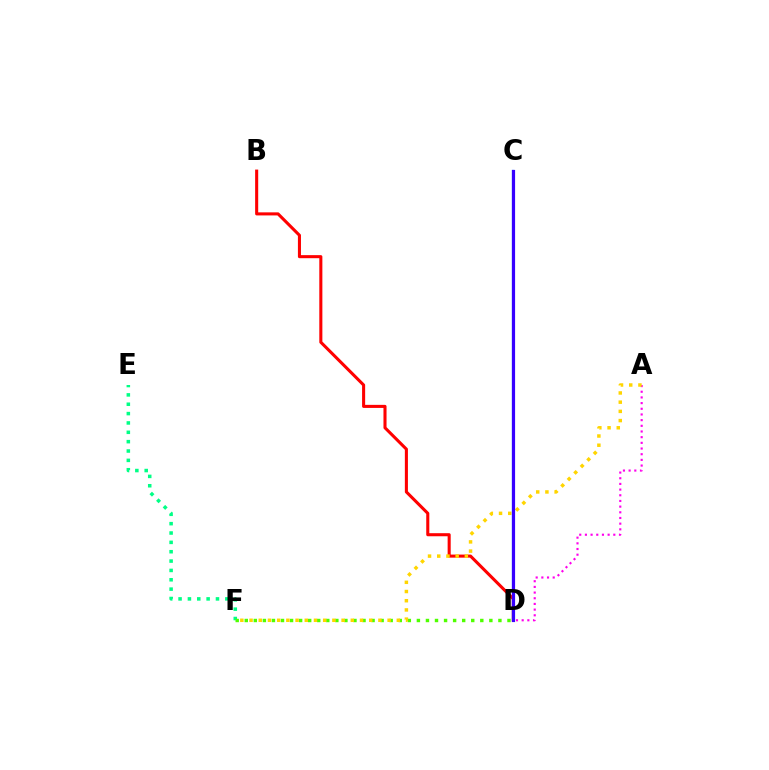{('A', 'D'): [{'color': '#ff00ed', 'line_style': 'dotted', 'thickness': 1.54}], ('E', 'F'): [{'color': '#00ff86', 'line_style': 'dotted', 'thickness': 2.54}], ('B', 'D'): [{'color': '#ff0000', 'line_style': 'solid', 'thickness': 2.21}], ('D', 'F'): [{'color': '#4fff00', 'line_style': 'dotted', 'thickness': 2.46}], ('A', 'F'): [{'color': '#ffd500', 'line_style': 'dotted', 'thickness': 2.5}], ('C', 'D'): [{'color': '#009eff', 'line_style': 'solid', 'thickness': 1.61}, {'color': '#3700ff', 'line_style': 'solid', 'thickness': 2.28}]}